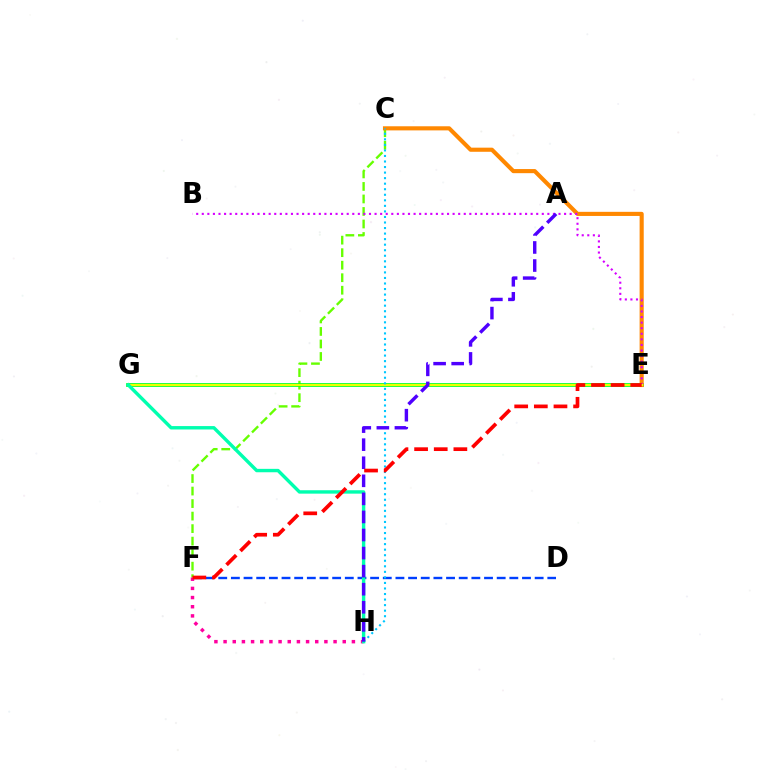{('C', 'F'): [{'color': '#66ff00', 'line_style': 'dashed', 'thickness': 1.7}], ('E', 'G'): [{'color': '#00ff27', 'line_style': 'solid', 'thickness': 2.68}, {'color': '#eeff00', 'line_style': 'solid', 'thickness': 1.51}], ('C', 'E'): [{'color': '#ff8800', 'line_style': 'solid', 'thickness': 2.96}], ('B', 'E'): [{'color': '#d600ff', 'line_style': 'dotted', 'thickness': 1.51}], ('D', 'F'): [{'color': '#003fff', 'line_style': 'dashed', 'thickness': 1.72}], ('F', 'H'): [{'color': '#ff00a0', 'line_style': 'dotted', 'thickness': 2.49}], ('C', 'H'): [{'color': '#00c7ff', 'line_style': 'dotted', 'thickness': 1.51}], ('G', 'H'): [{'color': '#00ffaf', 'line_style': 'solid', 'thickness': 2.45}], ('A', 'H'): [{'color': '#4f00ff', 'line_style': 'dashed', 'thickness': 2.45}], ('E', 'F'): [{'color': '#ff0000', 'line_style': 'dashed', 'thickness': 2.67}]}